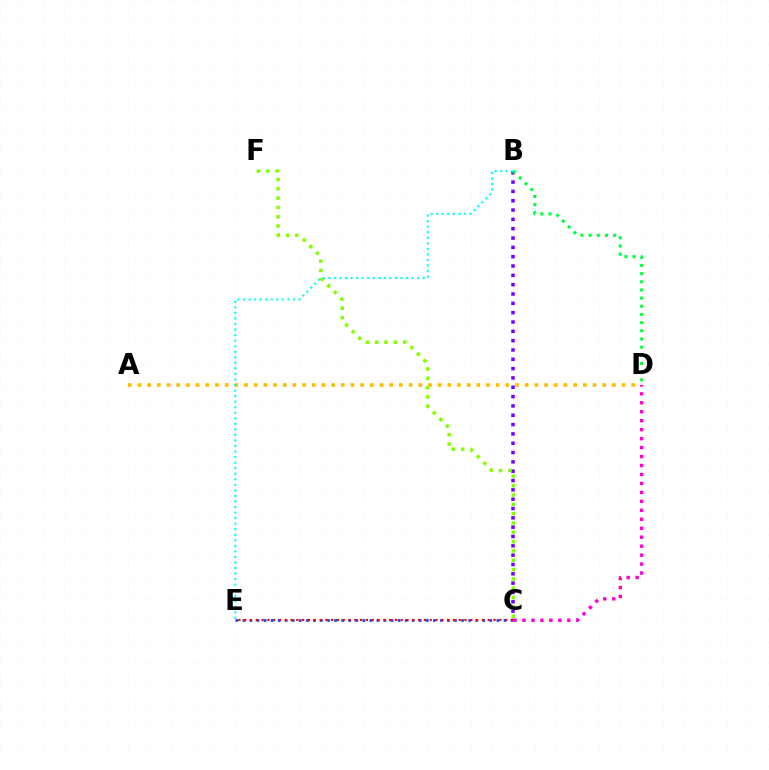{('B', 'C'): [{'color': '#7200ff', 'line_style': 'dotted', 'thickness': 2.53}], ('A', 'D'): [{'color': '#ffbd00', 'line_style': 'dotted', 'thickness': 2.63}], ('C', 'F'): [{'color': '#84ff00', 'line_style': 'dotted', 'thickness': 2.53}], ('C', 'E'): [{'color': '#004bff', 'line_style': 'dotted', 'thickness': 1.92}, {'color': '#ff0000', 'line_style': 'dotted', 'thickness': 1.58}], ('B', 'D'): [{'color': '#00ff39', 'line_style': 'dotted', 'thickness': 2.22}], ('B', 'E'): [{'color': '#00fff6', 'line_style': 'dotted', 'thickness': 1.51}], ('C', 'D'): [{'color': '#ff00cf', 'line_style': 'dotted', 'thickness': 2.44}]}